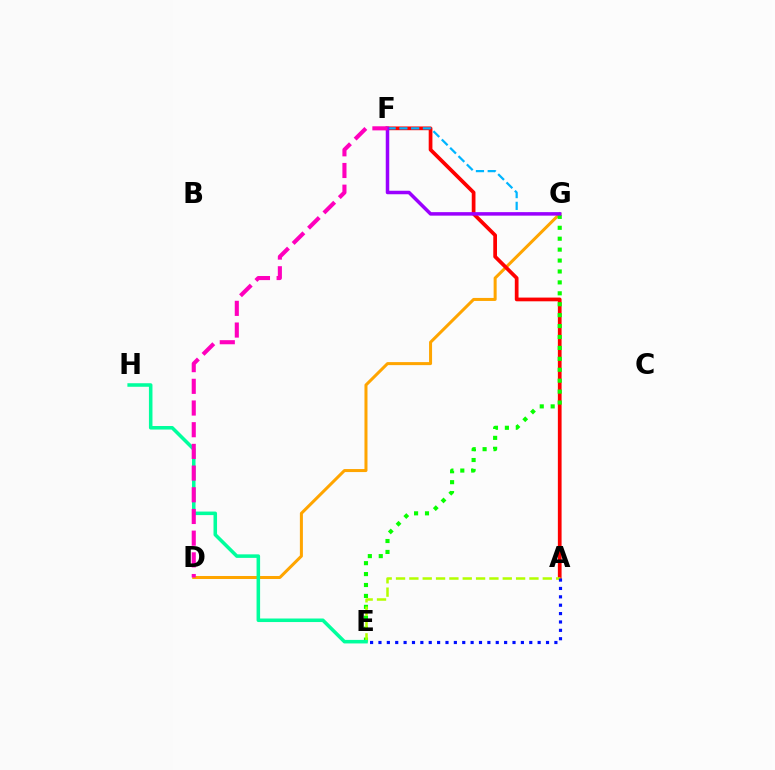{('D', 'G'): [{'color': '#ffa500', 'line_style': 'solid', 'thickness': 2.17}], ('A', 'F'): [{'color': '#ff0000', 'line_style': 'solid', 'thickness': 2.68}], ('E', 'G'): [{'color': '#08ff00', 'line_style': 'dotted', 'thickness': 2.97}], ('A', 'E'): [{'color': '#b3ff00', 'line_style': 'dashed', 'thickness': 1.81}, {'color': '#0010ff', 'line_style': 'dotted', 'thickness': 2.28}], ('E', 'H'): [{'color': '#00ff9d', 'line_style': 'solid', 'thickness': 2.55}], ('F', 'G'): [{'color': '#00b5ff', 'line_style': 'dashed', 'thickness': 1.6}, {'color': '#9b00ff', 'line_style': 'solid', 'thickness': 2.52}], ('D', 'F'): [{'color': '#ff00bd', 'line_style': 'dashed', 'thickness': 2.95}]}